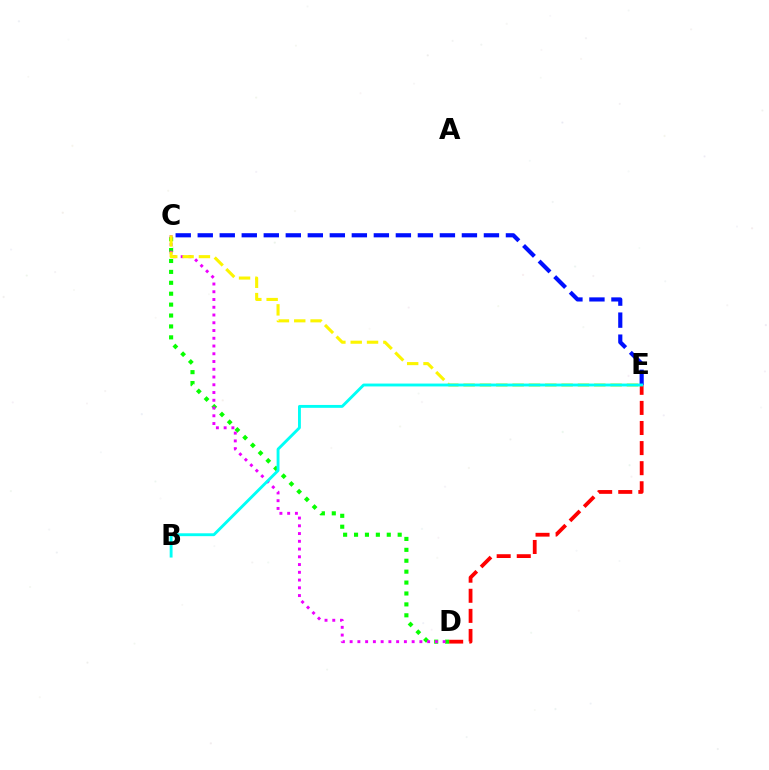{('C', 'D'): [{'color': '#08ff00', 'line_style': 'dotted', 'thickness': 2.96}, {'color': '#ee00ff', 'line_style': 'dotted', 'thickness': 2.11}], ('C', 'E'): [{'color': '#fcf500', 'line_style': 'dashed', 'thickness': 2.22}, {'color': '#0010ff', 'line_style': 'dashed', 'thickness': 2.99}], ('D', 'E'): [{'color': '#ff0000', 'line_style': 'dashed', 'thickness': 2.73}], ('B', 'E'): [{'color': '#00fff6', 'line_style': 'solid', 'thickness': 2.07}]}